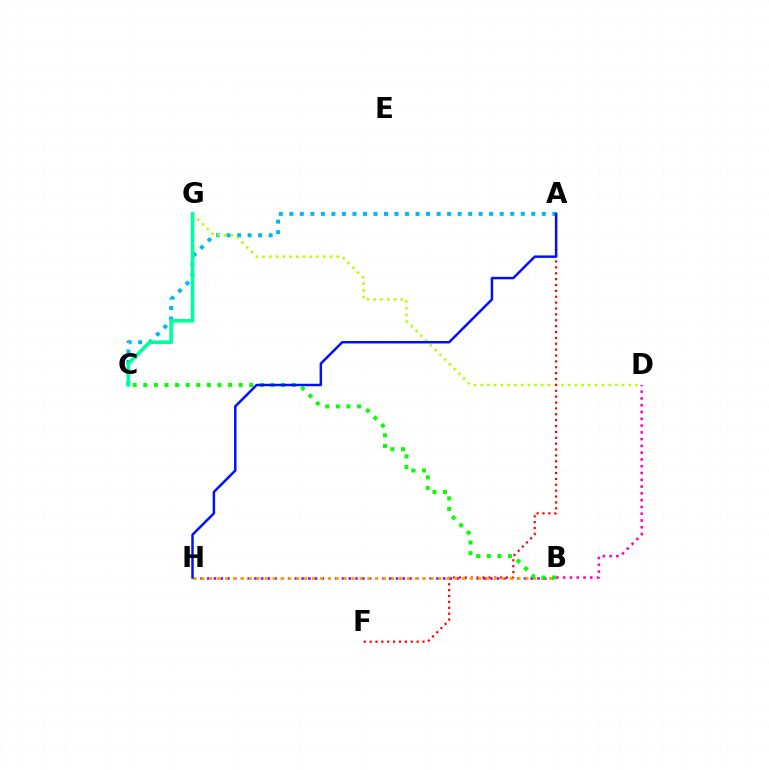{('A', 'C'): [{'color': '#00b5ff', 'line_style': 'dotted', 'thickness': 2.86}], ('B', 'D'): [{'color': '#ff00bd', 'line_style': 'dotted', 'thickness': 1.84}], ('D', 'G'): [{'color': '#b3ff00', 'line_style': 'dotted', 'thickness': 1.83}], ('B', 'H'): [{'color': '#9b00ff', 'line_style': 'dotted', 'thickness': 1.83}, {'color': '#ffa500', 'line_style': 'dotted', 'thickness': 2.15}], ('A', 'F'): [{'color': '#ff0000', 'line_style': 'dotted', 'thickness': 1.6}], ('C', 'G'): [{'color': '#00ff9d', 'line_style': 'solid', 'thickness': 2.61}], ('B', 'C'): [{'color': '#08ff00', 'line_style': 'dotted', 'thickness': 2.88}], ('A', 'H'): [{'color': '#0010ff', 'line_style': 'solid', 'thickness': 1.79}]}